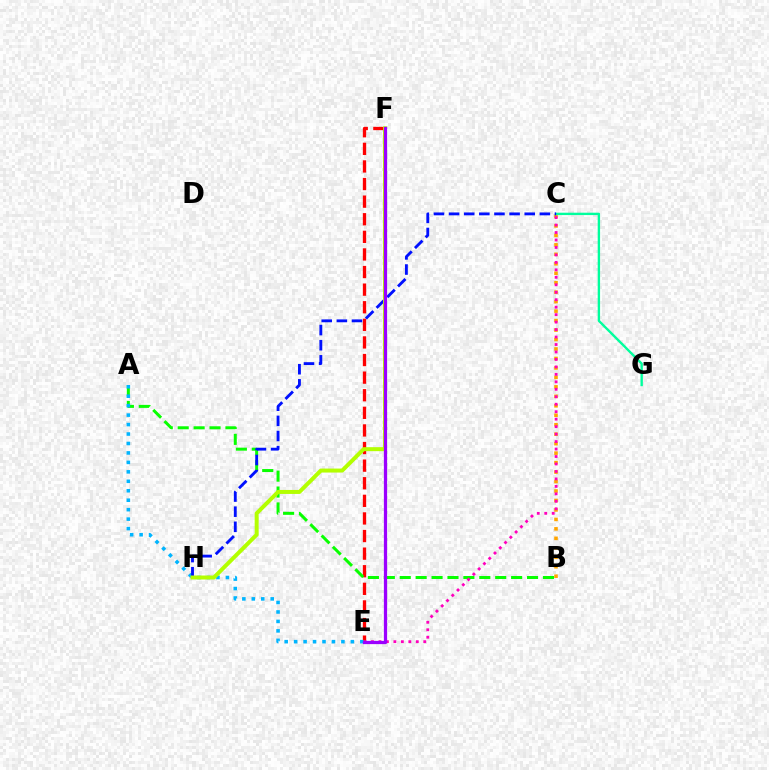{('B', 'C'): [{'color': '#ffa500', 'line_style': 'dotted', 'thickness': 2.57}], ('E', 'F'): [{'color': '#ff0000', 'line_style': 'dashed', 'thickness': 2.39}, {'color': '#9b00ff', 'line_style': 'solid', 'thickness': 2.33}], ('A', 'B'): [{'color': '#08ff00', 'line_style': 'dashed', 'thickness': 2.16}], ('C', 'E'): [{'color': '#ff00bd', 'line_style': 'dotted', 'thickness': 2.03}], ('A', 'E'): [{'color': '#00b5ff', 'line_style': 'dotted', 'thickness': 2.57}], ('C', 'G'): [{'color': '#00ff9d', 'line_style': 'solid', 'thickness': 1.71}], ('C', 'H'): [{'color': '#0010ff', 'line_style': 'dashed', 'thickness': 2.06}], ('F', 'H'): [{'color': '#b3ff00', 'line_style': 'solid', 'thickness': 2.87}]}